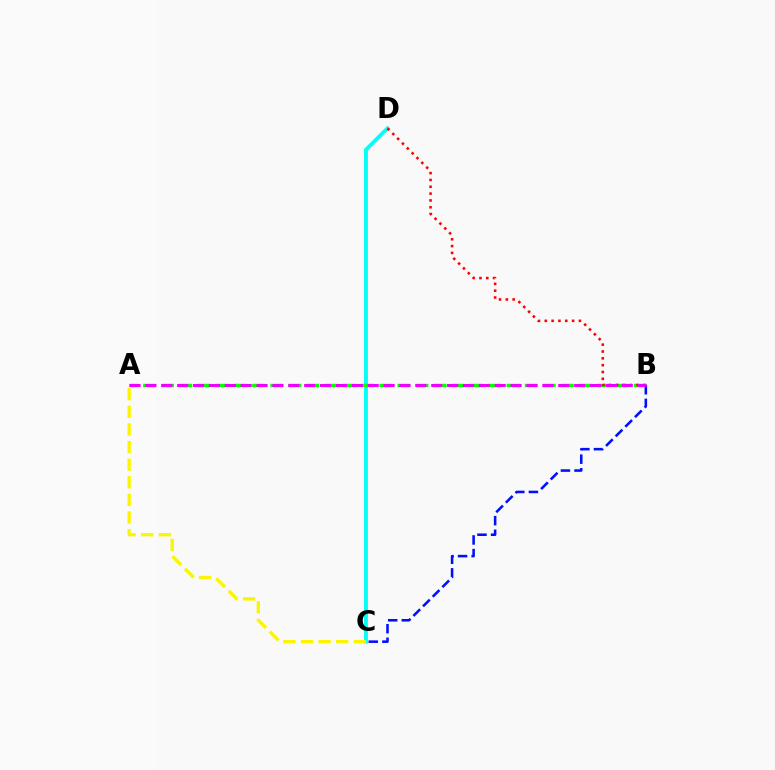{('C', 'D'): [{'color': '#00fff6', 'line_style': 'solid', 'thickness': 2.77}], ('A', 'B'): [{'color': '#08ff00', 'line_style': 'dashed', 'thickness': 2.47}, {'color': '#ee00ff', 'line_style': 'dashed', 'thickness': 2.16}], ('B', 'D'): [{'color': '#ff0000', 'line_style': 'dotted', 'thickness': 1.85}], ('B', 'C'): [{'color': '#0010ff', 'line_style': 'dashed', 'thickness': 1.85}], ('A', 'C'): [{'color': '#fcf500', 'line_style': 'dashed', 'thickness': 2.39}]}